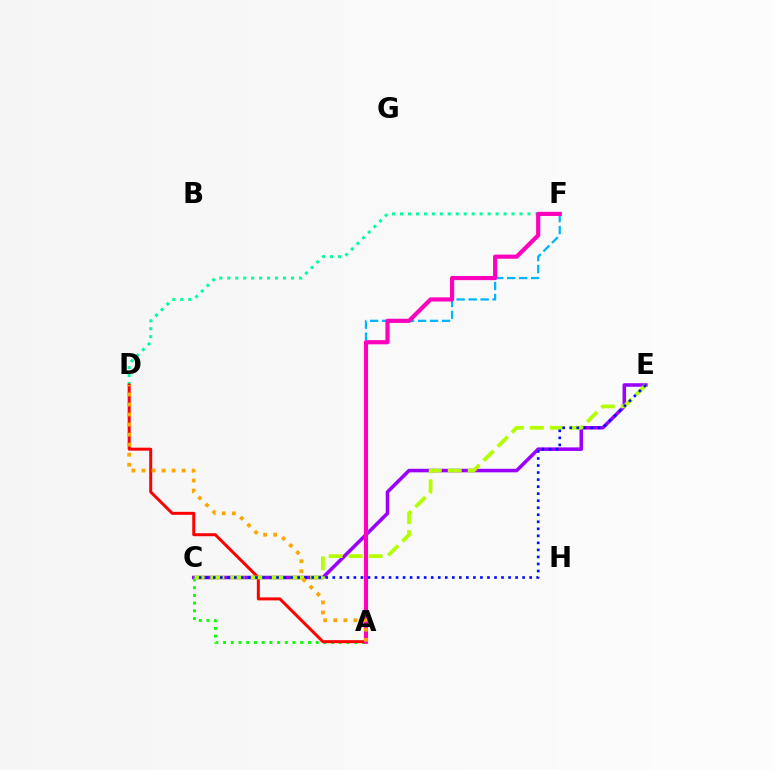{('D', 'F'): [{'color': '#00ff9d', 'line_style': 'dotted', 'thickness': 2.16}], ('C', 'E'): [{'color': '#9b00ff', 'line_style': 'solid', 'thickness': 2.56}, {'color': '#b3ff00', 'line_style': 'dashed', 'thickness': 2.71}, {'color': '#0010ff', 'line_style': 'dotted', 'thickness': 1.91}], ('A', 'C'): [{'color': '#08ff00', 'line_style': 'dotted', 'thickness': 2.1}], ('A', 'F'): [{'color': '#00b5ff', 'line_style': 'dashed', 'thickness': 1.63}, {'color': '#ff00bd', 'line_style': 'solid', 'thickness': 3.0}], ('A', 'D'): [{'color': '#ff0000', 'line_style': 'solid', 'thickness': 2.15}, {'color': '#ffa500', 'line_style': 'dotted', 'thickness': 2.73}]}